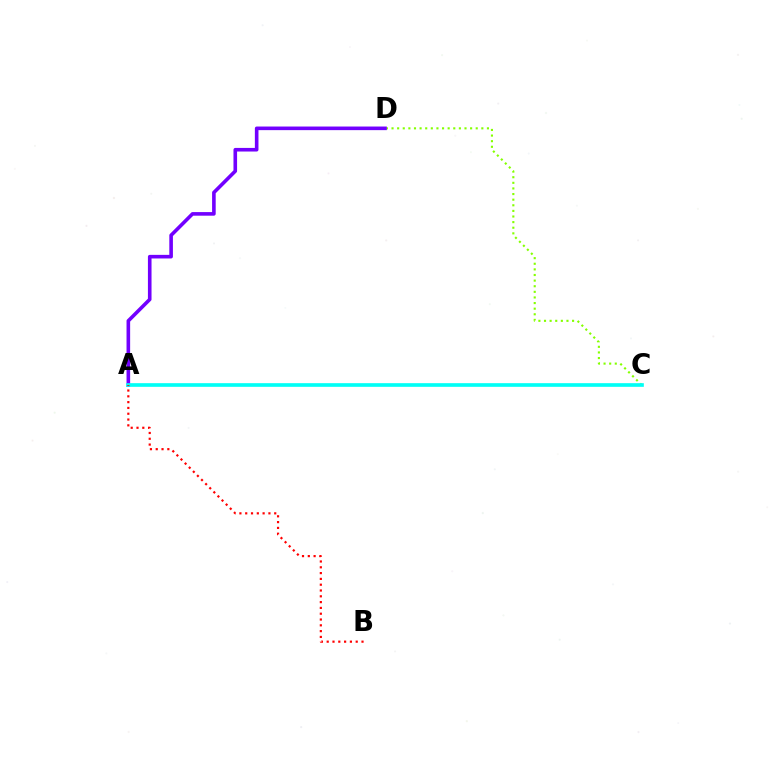{('C', 'D'): [{'color': '#84ff00', 'line_style': 'dotted', 'thickness': 1.52}], ('A', 'D'): [{'color': '#7200ff', 'line_style': 'solid', 'thickness': 2.6}], ('A', 'C'): [{'color': '#00fff6', 'line_style': 'solid', 'thickness': 2.63}], ('A', 'B'): [{'color': '#ff0000', 'line_style': 'dotted', 'thickness': 1.58}]}